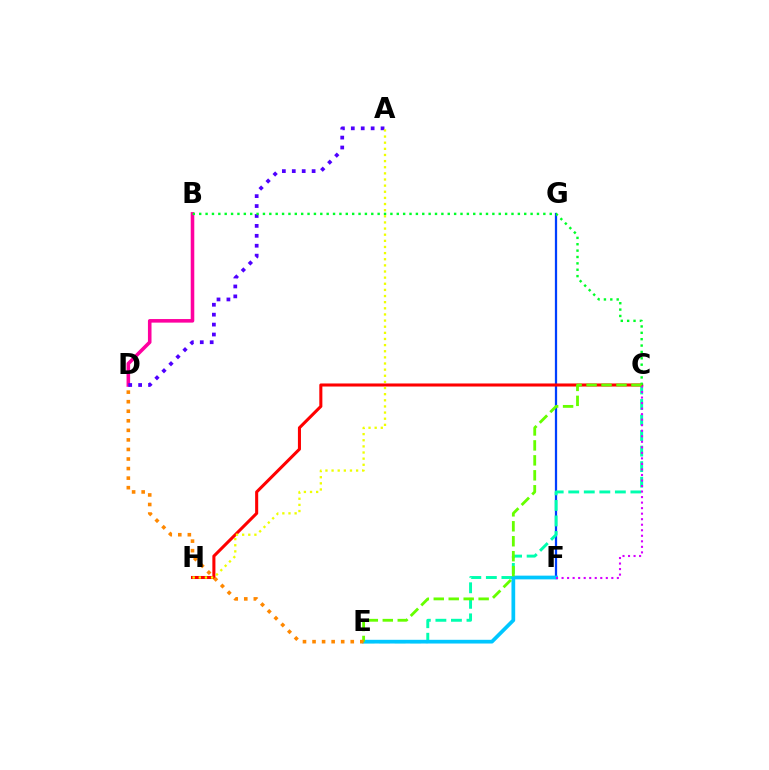{('F', 'G'): [{'color': '#003fff', 'line_style': 'solid', 'thickness': 1.62}], ('C', 'E'): [{'color': '#00ffaf', 'line_style': 'dashed', 'thickness': 2.11}, {'color': '#66ff00', 'line_style': 'dashed', 'thickness': 2.03}], ('E', 'F'): [{'color': '#00c7ff', 'line_style': 'solid', 'thickness': 2.68}], ('C', 'H'): [{'color': '#ff0000', 'line_style': 'solid', 'thickness': 2.2}], ('B', 'D'): [{'color': '#ff00a0', 'line_style': 'solid', 'thickness': 2.57}], ('C', 'F'): [{'color': '#d600ff', 'line_style': 'dotted', 'thickness': 1.5}], ('A', 'D'): [{'color': '#4f00ff', 'line_style': 'dotted', 'thickness': 2.7}], ('B', 'C'): [{'color': '#00ff27', 'line_style': 'dotted', 'thickness': 1.73}], ('D', 'E'): [{'color': '#ff8800', 'line_style': 'dotted', 'thickness': 2.6}], ('A', 'H'): [{'color': '#eeff00', 'line_style': 'dotted', 'thickness': 1.67}]}